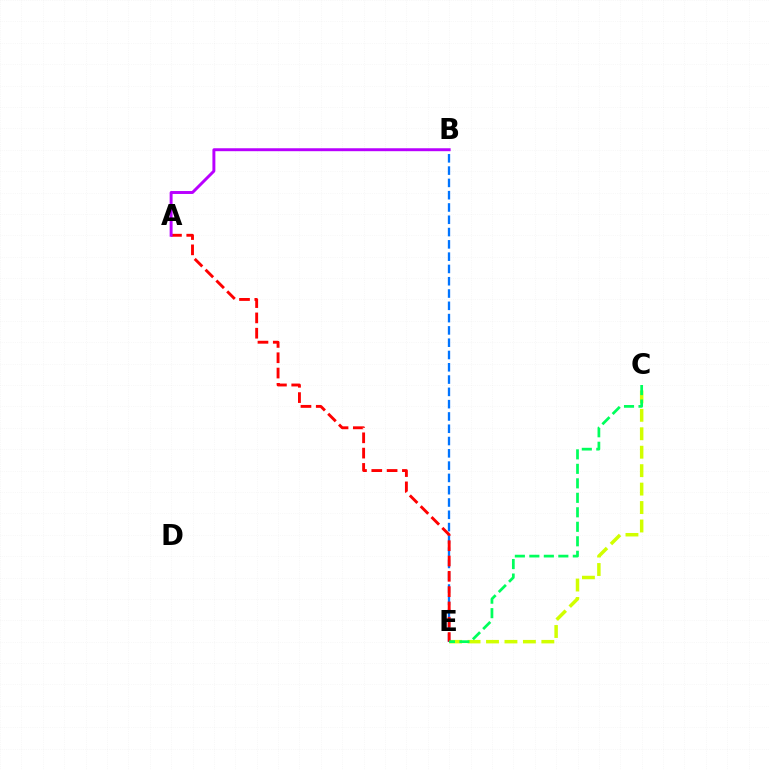{('C', 'E'): [{'color': '#d1ff00', 'line_style': 'dashed', 'thickness': 2.51}, {'color': '#00ff5c', 'line_style': 'dashed', 'thickness': 1.97}], ('B', 'E'): [{'color': '#0074ff', 'line_style': 'dashed', 'thickness': 1.67}], ('A', 'E'): [{'color': '#ff0000', 'line_style': 'dashed', 'thickness': 2.08}], ('A', 'B'): [{'color': '#b900ff', 'line_style': 'solid', 'thickness': 2.12}]}